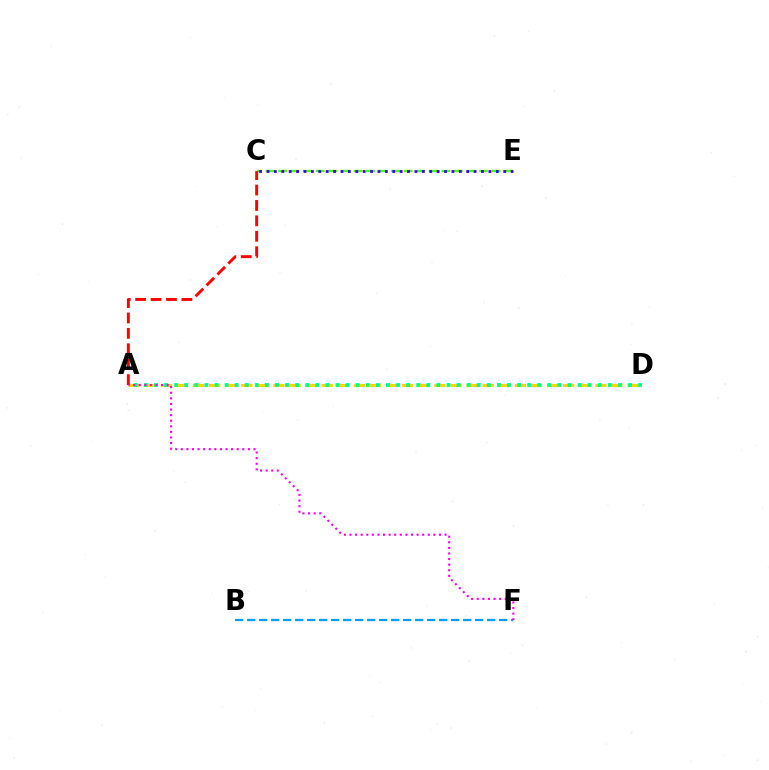{('A', 'D'): [{'color': '#ffd500', 'line_style': 'dashed', 'thickness': 2.19}, {'color': '#00ff86', 'line_style': 'dotted', 'thickness': 2.74}], ('C', 'E'): [{'color': '#4fff00', 'line_style': 'dashed', 'thickness': 1.71}, {'color': '#3700ff', 'line_style': 'dotted', 'thickness': 2.01}], ('B', 'F'): [{'color': '#009eff', 'line_style': 'dashed', 'thickness': 1.63}], ('A', 'C'): [{'color': '#ff0000', 'line_style': 'dashed', 'thickness': 2.09}], ('A', 'F'): [{'color': '#ff00ed', 'line_style': 'dotted', 'thickness': 1.52}]}